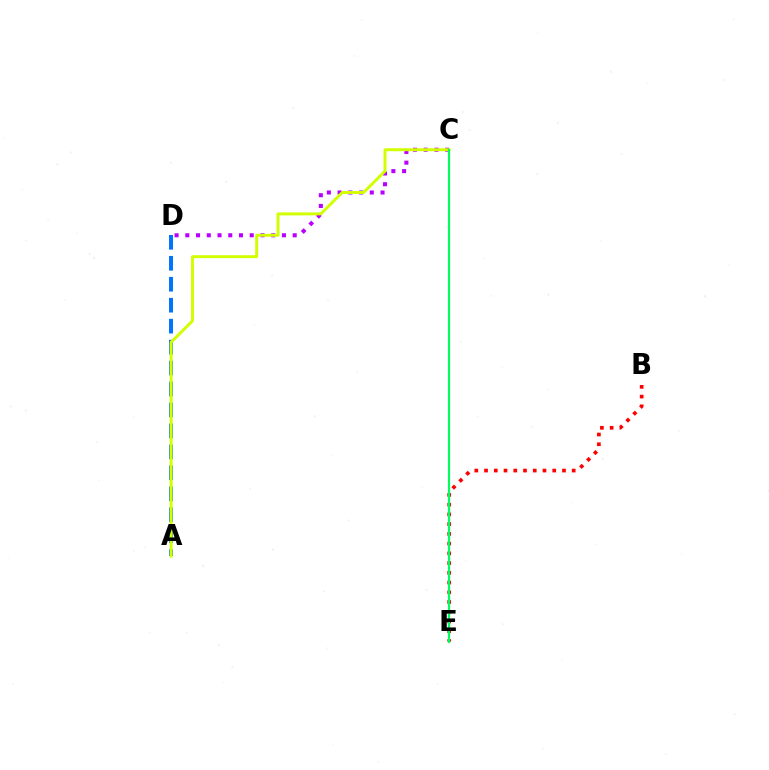{('C', 'D'): [{'color': '#b900ff', 'line_style': 'dotted', 'thickness': 2.92}], ('A', 'D'): [{'color': '#0074ff', 'line_style': 'dashed', 'thickness': 2.85}], ('A', 'C'): [{'color': '#d1ff00', 'line_style': 'solid', 'thickness': 2.12}], ('B', 'E'): [{'color': '#ff0000', 'line_style': 'dotted', 'thickness': 2.65}], ('C', 'E'): [{'color': '#00ff5c', 'line_style': 'solid', 'thickness': 1.56}]}